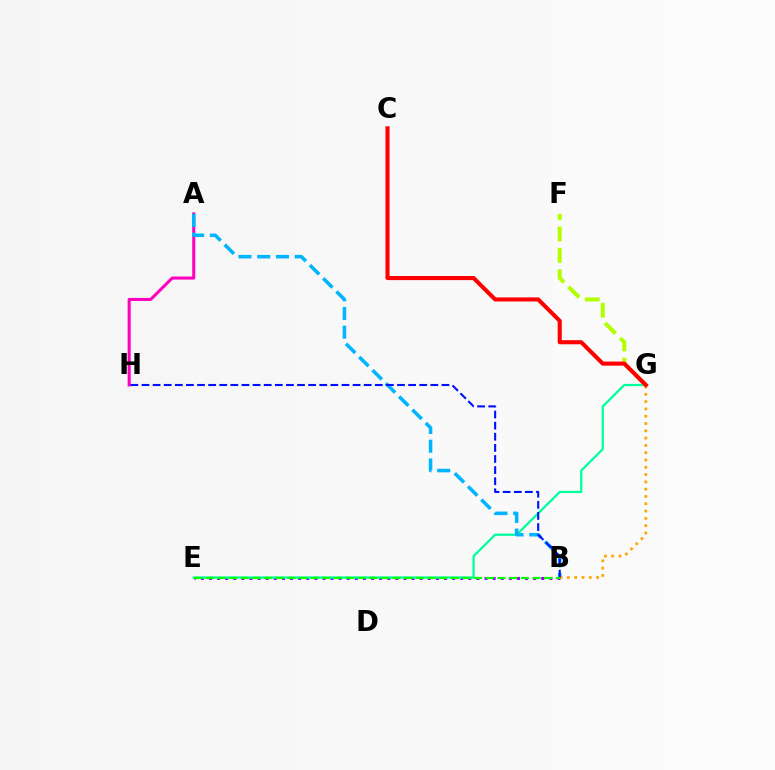{('B', 'E'): [{'color': '#9b00ff', 'line_style': 'dotted', 'thickness': 2.2}, {'color': '#08ff00', 'line_style': 'dashed', 'thickness': 1.59}], ('E', 'G'): [{'color': '#00ff9d', 'line_style': 'solid', 'thickness': 1.62}], ('A', 'H'): [{'color': '#ff00bd', 'line_style': 'solid', 'thickness': 2.19}], ('A', 'B'): [{'color': '#00b5ff', 'line_style': 'dashed', 'thickness': 2.54}], ('B', 'G'): [{'color': '#ffa500', 'line_style': 'dotted', 'thickness': 1.98}], ('F', 'G'): [{'color': '#b3ff00', 'line_style': 'dashed', 'thickness': 2.9}], ('C', 'G'): [{'color': '#ff0000', 'line_style': 'solid', 'thickness': 2.94}], ('B', 'H'): [{'color': '#0010ff', 'line_style': 'dashed', 'thickness': 1.51}]}